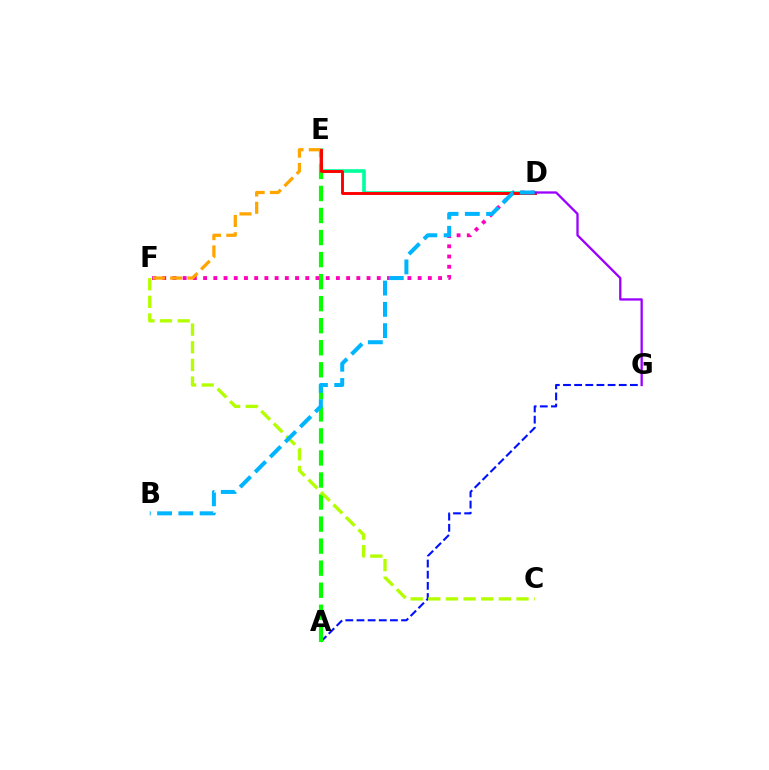{('A', 'G'): [{'color': '#0010ff', 'line_style': 'dashed', 'thickness': 1.51}], ('D', 'E'): [{'color': '#00ff9d', 'line_style': 'solid', 'thickness': 2.63}, {'color': '#ff0000', 'line_style': 'solid', 'thickness': 2.09}], ('A', 'E'): [{'color': '#08ff00', 'line_style': 'dashed', 'thickness': 2.99}], ('D', 'F'): [{'color': '#ff00bd', 'line_style': 'dotted', 'thickness': 2.78}], ('E', 'F'): [{'color': '#ffa500', 'line_style': 'dashed', 'thickness': 2.35}], ('D', 'G'): [{'color': '#9b00ff', 'line_style': 'solid', 'thickness': 1.65}], ('C', 'F'): [{'color': '#b3ff00', 'line_style': 'dashed', 'thickness': 2.4}], ('B', 'D'): [{'color': '#00b5ff', 'line_style': 'dashed', 'thickness': 2.89}]}